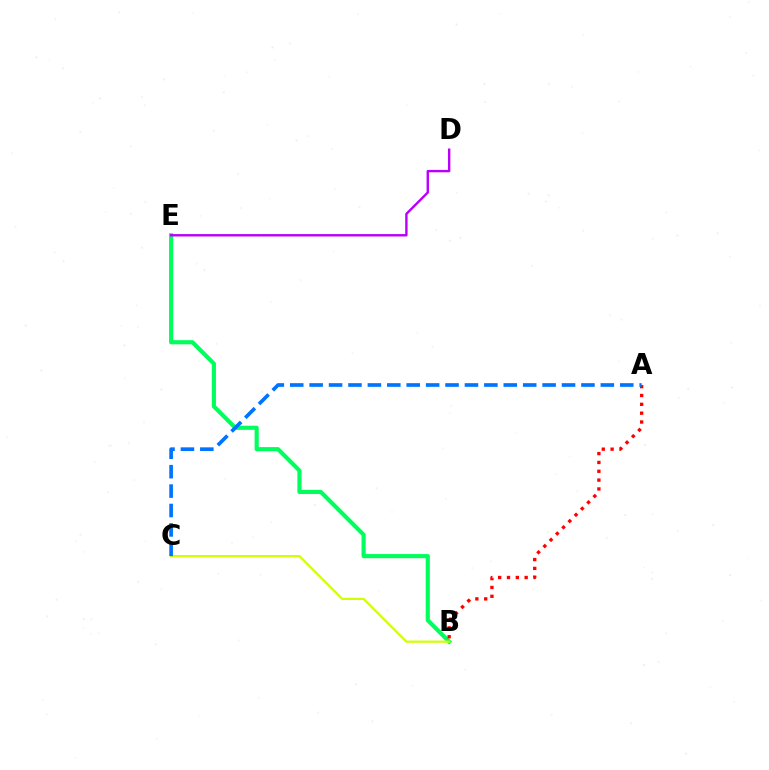{('B', 'E'): [{'color': '#00ff5c', 'line_style': 'solid', 'thickness': 2.98}], ('B', 'C'): [{'color': '#d1ff00', 'line_style': 'solid', 'thickness': 1.6}], ('A', 'B'): [{'color': '#ff0000', 'line_style': 'dotted', 'thickness': 2.4}], ('D', 'E'): [{'color': '#b900ff', 'line_style': 'solid', 'thickness': 1.73}], ('A', 'C'): [{'color': '#0074ff', 'line_style': 'dashed', 'thickness': 2.64}]}